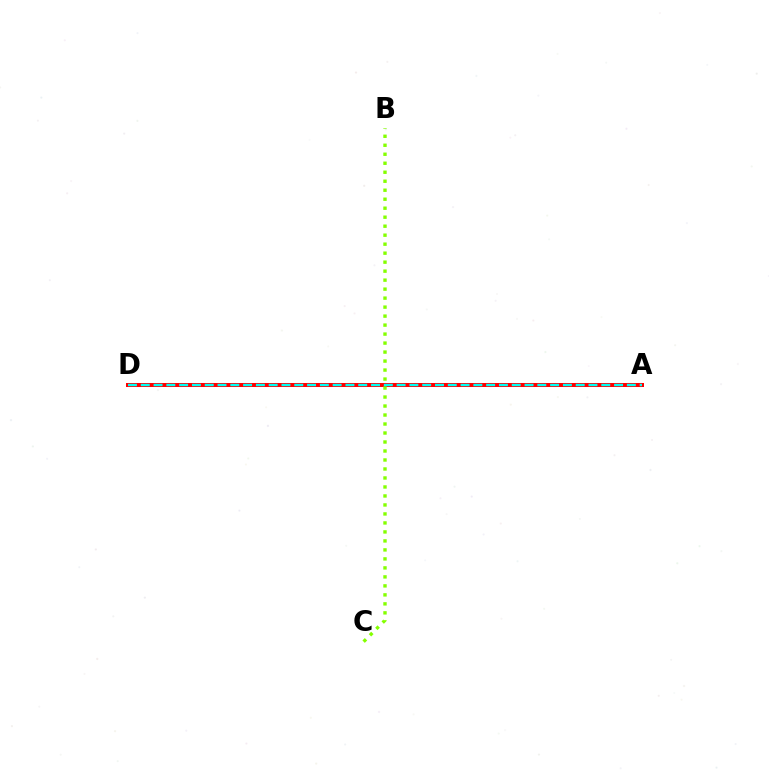{('A', 'D'): [{'color': '#7200ff', 'line_style': 'dotted', 'thickness': 2.9}, {'color': '#ff0000', 'line_style': 'solid', 'thickness': 2.88}, {'color': '#00fff6', 'line_style': 'dashed', 'thickness': 1.74}], ('B', 'C'): [{'color': '#84ff00', 'line_style': 'dotted', 'thickness': 2.44}]}